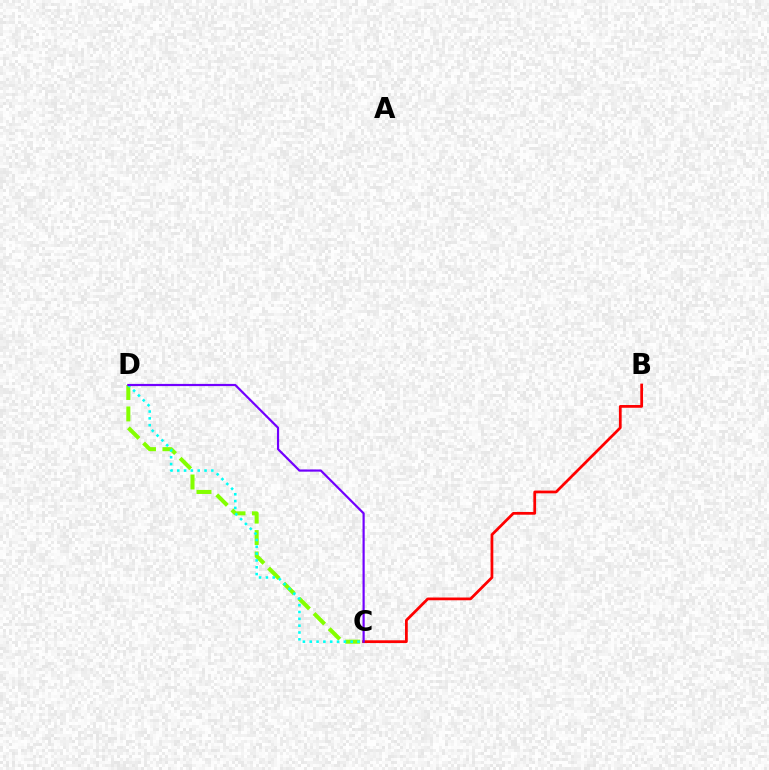{('C', 'D'): [{'color': '#84ff00', 'line_style': 'dashed', 'thickness': 2.91}, {'color': '#00fff6', 'line_style': 'dotted', 'thickness': 1.85}, {'color': '#7200ff', 'line_style': 'solid', 'thickness': 1.57}], ('B', 'C'): [{'color': '#ff0000', 'line_style': 'solid', 'thickness': 1.98}]}